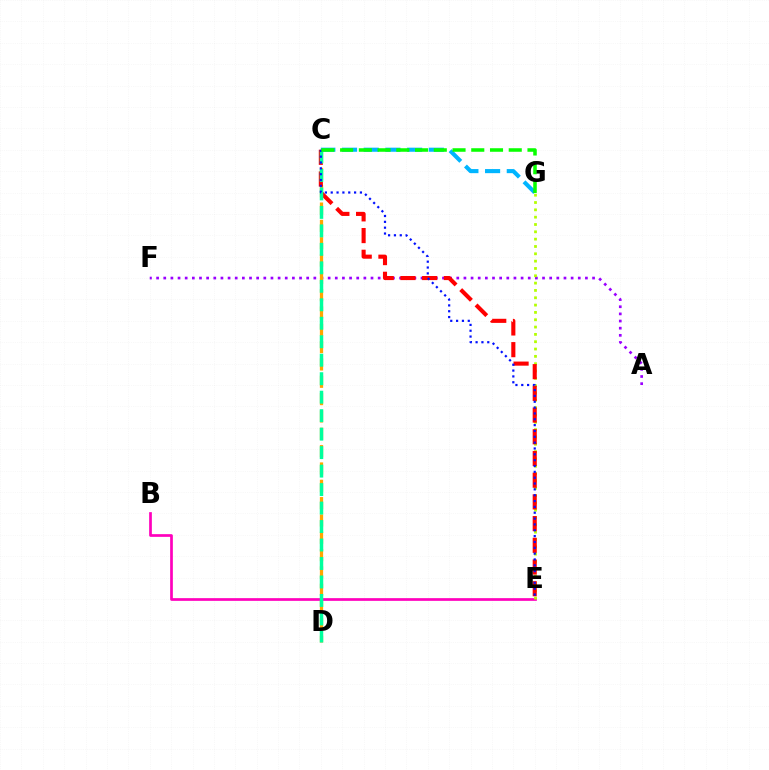{('B', 'E'): [{'color': '#ff00bd', 'line_style': 'solid', 'thickness': 1.95}], ('C', 'G'): [{'color': '#00b5ff', 'line_style': 'dashed', 'thickness': 2.95}, {'color': '#08ff00', 'line_style': 'dashed', 'thickness': 2.55}], ('A', 'F'): [{'color': '#9b00ff', 'line_style': 'dotted', 'thickness': 1.94}], ('E', 'G'): [{'color': '#b3ff00', 'line_style': 'dotted', 'thickness': 1.99}], ('C', 'D'): [{'color': '#ffa500', 'line_style': 'dashed', 'thickness': 2.35}, {'color': '#00ff9d', 'line_style': 'dashed', 'thickness': 2.51}], ('C', 'E'): [{'color': '#ff0000', 'line_style': 'dashed', 'thickness': 2.95}, {'color': '#0010ff', 'line_style': 'dotted', 'thickness': 1.59}]}